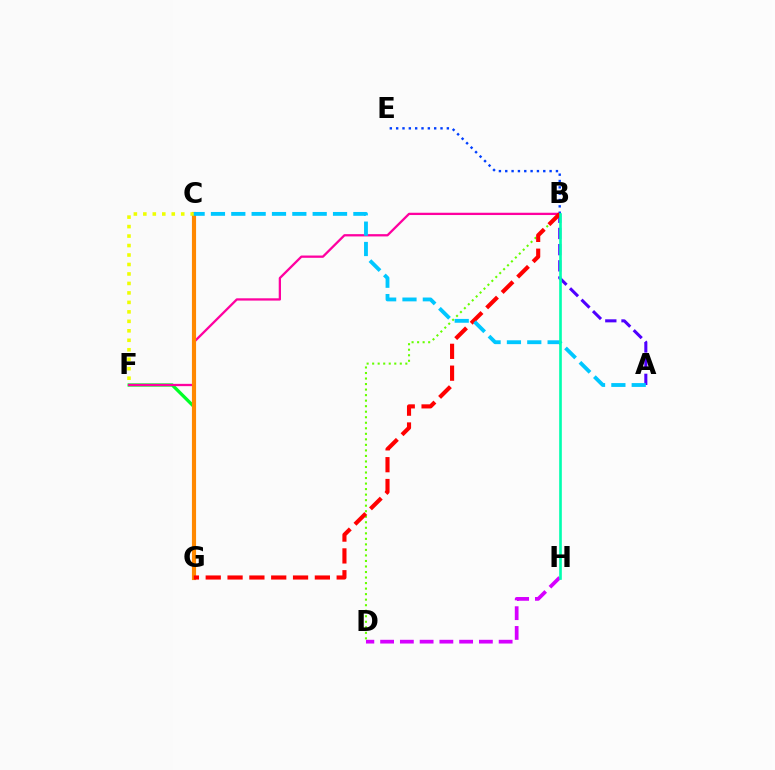{('A', 'B'): [{'color': '#4f00ff', 'line_style': 'dashed', 'thickness': 2.2}], ('F', 'G'): [{'color': '#00ff27', 'line_style': 'solid', 'thickness': 2.36}], ('B', 'F'): [{'color': '#ff00a0', 'line_style': 'solid', 'thickness': 1.65}], ('C', 'G'): [{'color': '#ff8800', 'line_style': 'solid', 'thickness': 2.99}], ('B', 'D'): [{'color': '#66ff00', 'line_style': 'dotted', 'thickness': 1.5}], ('C', 'F'): [{'color': '#eeff00', 'line_style': 'dotted', 'thickness': 2.57}], ('B', 'E'): [{'color': '#003fff', 'line_style': 'dotted', 'thickness': 1.72}], ('D', 'H'): [{'color': '#d600ff', 'line_style': 'dashed', 'thickness': 2.68}], ('B', 'G'): [{'color': '#ff0000', 'line_style': 'dashed', 'thickness': 2.97}], ('A', 'C'): [{'color': '#00c7ff', 'line_style': 'dashed', 'thickness': 2.76}], ('B', 'H'): [{'color': '#00ffaf', 'line_style': 'solid', 'thickness': 1.91}]}